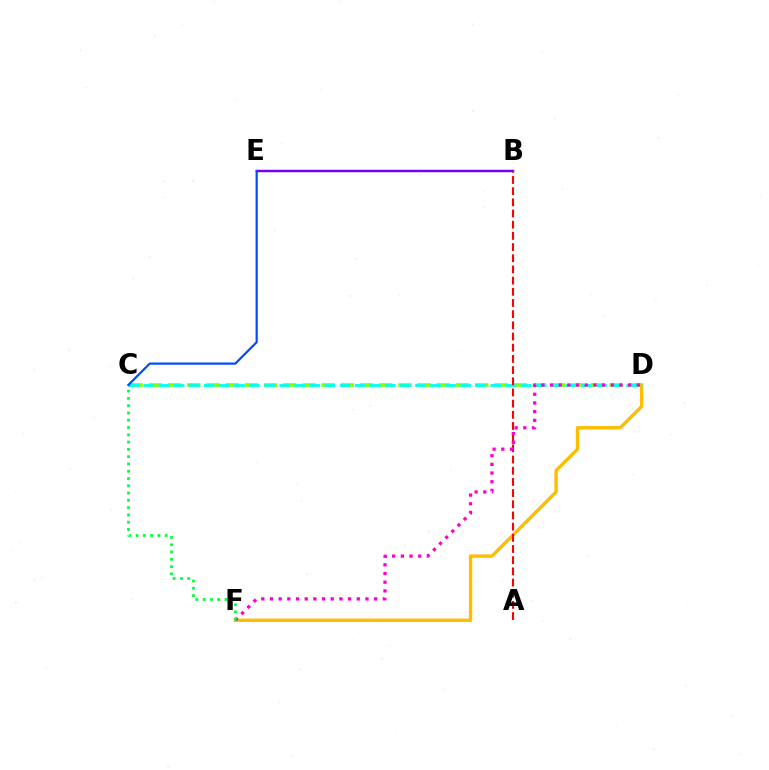{('C', 'D'): [{'color': '#84ff00', 'line_style': 'dashed', 'thickness': 2.61}, {'color': '#00fff6', 'line_style': 'dashed', 'thickness': 2.05}], ('D', 'F'): [{'color': '#ffbd00', 'line_style': 'solid', 'thickness': 2.43}, {'color': '#ff00cf', 'line_style': 'dotted', 'thickness': 2.36}], ('B', 'E'): [{'color': '#7200ff', 'line_style': 'solid', 'thickness': 1.77}], ('A', 'B'): [{'color': '#ff0000', 'line_style': 'dashed', 'thickness': 1.52}], ('C', 'E'): [{'color': '#004bff', 'line_style': 'solid', 'thickness': 1.58}], ('C', 'F'): [{'color': '#00ff39', 'line_style': 'dotted', 'thickness': 1.98}]}